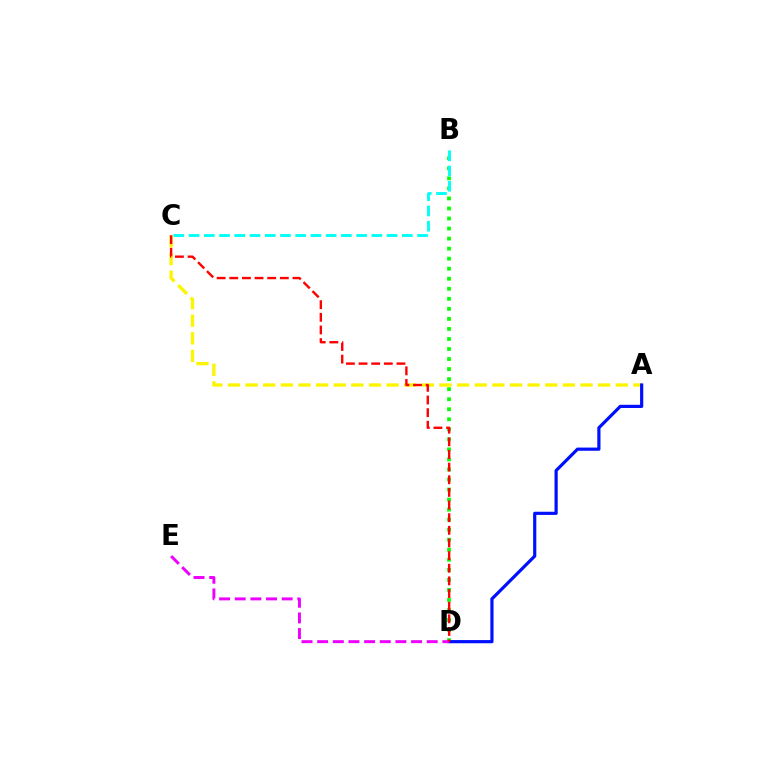{('B', 'D'): [{'color': '#08ff00', 'line_style': 'dotted', 'thickness': 2.73}], ('A', 'C'): [{'color': '#fcf500', 'line_style': 'dashed', 'thickness': 2.39}], ('B', 'C'): [{'color': '#00fff6', 'line_style': 'dashed', 'thickness': 2.07}], ('A', 'D'): [{'color': '#0010ff', 'line_style': 'solid', 'thickness': 2.29}], ('D', 'E'): [{'color': '#ee00ff', 'line_style': 'dashed', 'thickness': 2.13}], ('C', 'D'): [{'color': '#ff0000', 'line_style': 'dashed', 'thickness': 1.72}]}